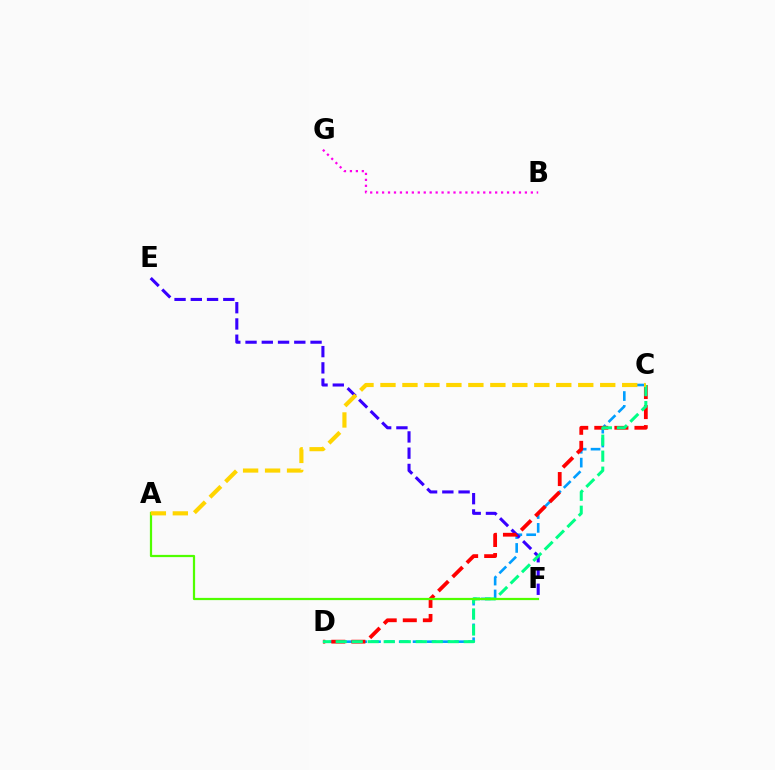{('C', 'D'): [{'color': '#009eff', 'line_style': 'dashed', 'thickness': 1.88}, {'color': '#ff0000', 'line_style': 'dashed', 'thickness': 2.73}, {'color': '#00ff86', 'line_style': 'dashed', 'thickness': 2.17}], ('E', 'F'): [{'color': '#3700ff', 'line_style': 'dashed', 'thickness': 2.21}], ('A', 'F'): [{'color': '#4fff00', 'line_style': 'solid', 'thickness': 1.61}], ('B', 'G'): [{'color': '#ff00ed', 'line_style': 'dotted', 'thickness': 1.62}], ('A', 'C'): [{'color': '#ffd500', 'line_style': 'dashed', 'thickness': 2.99}]}